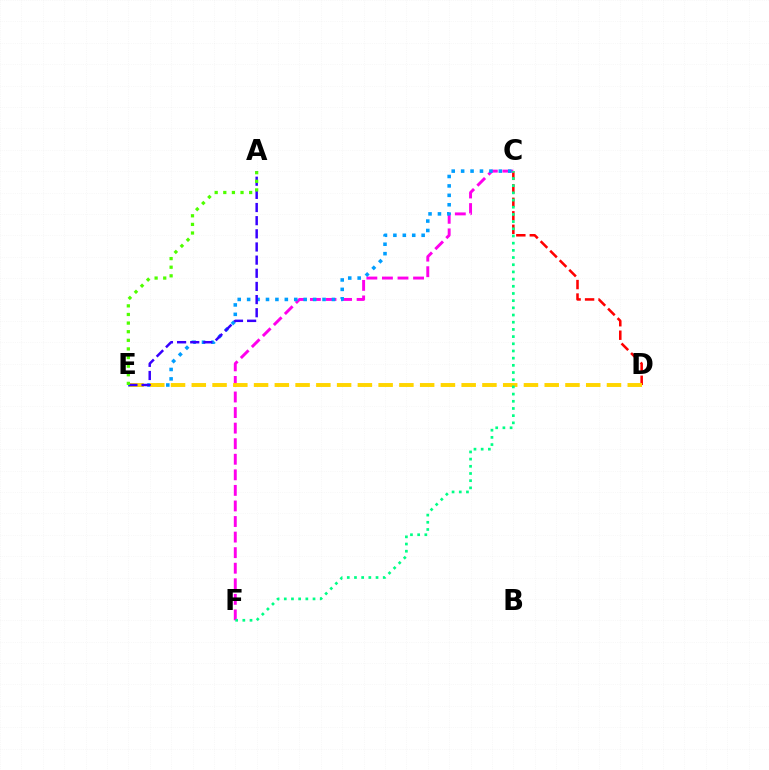{('C', 'D'): [{'color': '#ff0000', 'line_style': 'dashed', 'thickness': 1.83}], ('C', 'F'): [{'color': '#ff00ed', 'line_style': 'dashed', 'thickness': 2.11}, {'color': '#00ff86', 'line_style': 'dotted', 'thickness': 1.95}], ('C', 'E'): [{'color': '#009eff', 'line_style': 'dotted', 'thickness': 2.56}], ('D', 'E'): [{'color': '#ffd500', 'line_style': 'dashed', 'thickness': 2.82}], ('A', 'E'): [{'color': '#3700ff', 'line_style': 'dashed', 'thickness': 1.79}, {'color': '#4fff00', 'line_style': 'dotted', 'thickness': 2.34}]}